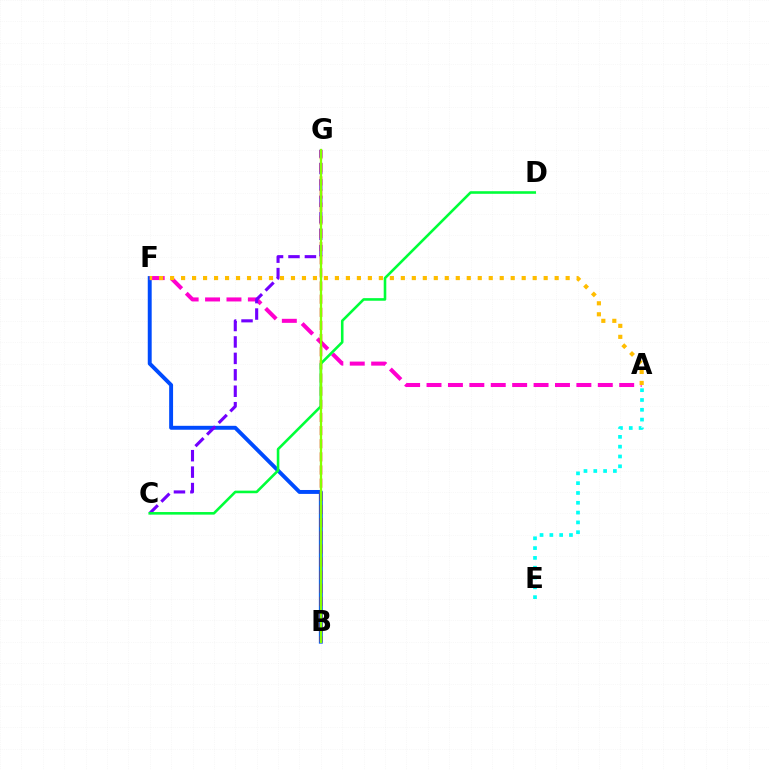{('B', 'F'): [{'color': '#004bff', 'line_style': 'solid', 'thickness': 2.82}], ('A', 'F'): [{'color': '#ff00cf', 'line_style': 'dashed', 'thickness': 2.91}, {'color': '#ffbd00', 'line_style': 'dotted', 'thickness': 2.99}], ('A', 'E'): [{'color': '#00fff6', 'line_style': 'dotted', 'thickness': 2.67}], ('C', 'G'): [{'color': '#7200ff', 'line_style': 'dashed', 'thickness': 2.23}], ('B', 'G'): [{'color': '#ff0000', 'line_style': 'dashed', 'thickness': 1.79}, {'color': '#84ff00', 'line_style': 'solid', 'thickness': 1.64}], ('C', 'D'): [{'color': '#00ff39', 'line_style': 'solid', 'thickness': 1.87}]}